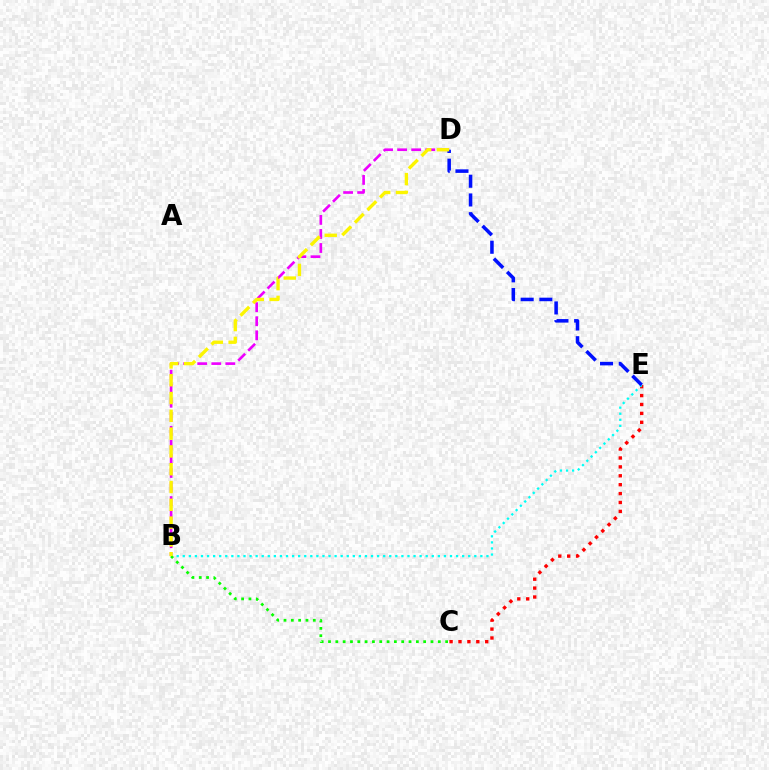{('C', 'E'): [{'color': '#ff0000', 'line_style': 'dotted', 'thickness': 2.42}], ('B', 'E'): [{'color': '#00fff6', 'line_style': 'dotted', 'thickness': 1.65}], ('B', 'D'): [{'color': '#ee00ff', 'line_style': 'dashed', 'thickness': 1.91}, {'color': '#fcf500', 'line_style': 'dashed', 'thickness': 2.42}], ('B', 'C'): [{'color': '#08ff00', 'line_style': 'dotted', 'thickness': 1.99}], ('D', 'E'): [{'color': '#0010ff', 'line_style': 'dashed', 'thickness': 2.54}]}